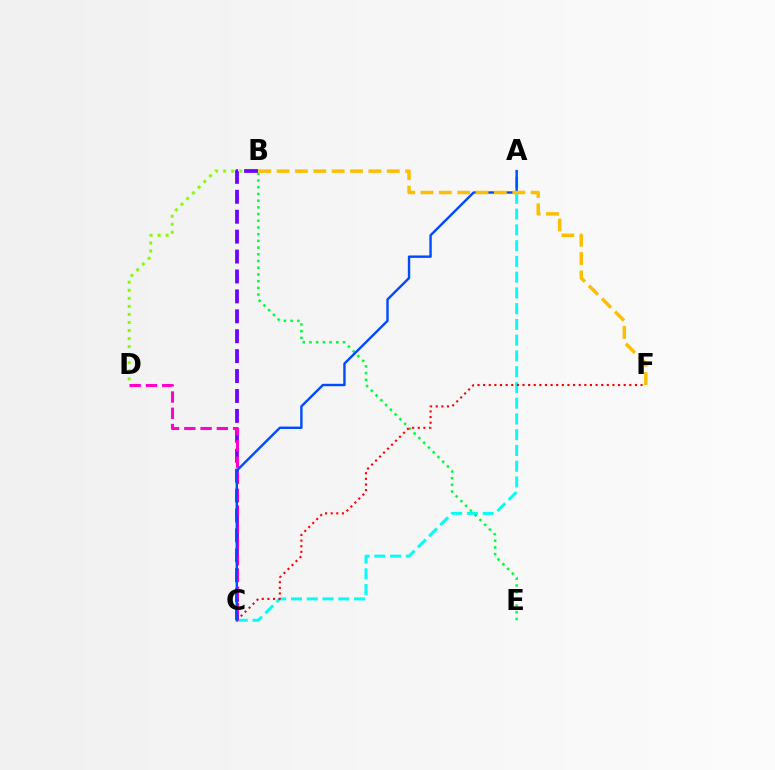{('B', 'D'): [{'color': '#84ff00', 'line_style': 'dotted', 'thickness': 2.19}], ('A', 'C'): [{'color': '#00fff6', 'line_style': 'dashed', 'thickness': 2.14}, {'color': '#004bff', 'line_style': 'solid', 'thickness': 1.73}], ('B', 'C'): [{'color': '#7200ff', 'line_style': 'dashed', 'thickness': 2.71}], ('C', 'D'): [{'color': '#ff00cf', 'line_style': 'dashed', 'thickness': 2.21}], ('B', 'E'): [{'color': '#00ff39', 'line_style': 'dotted', 'thickness': 1.82}], ('B', 'F'): [{'color': '#ffbd00', 'line_style': 'dashed', 'thickness': 2.49}], ('C', 'F'): [{'color': '#ff0000', 'line_style': 'dotted', 'thickness': 1.53}]}